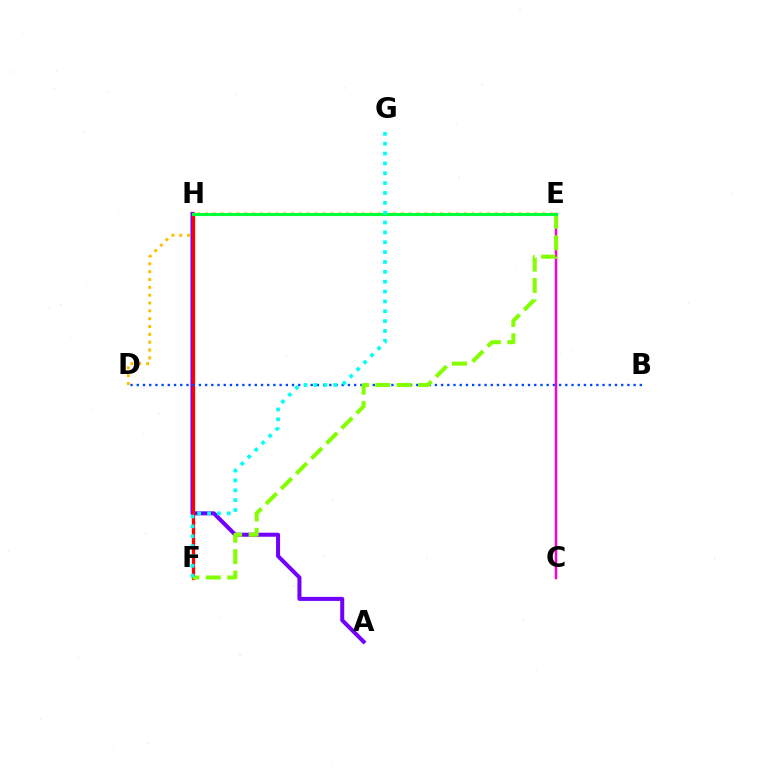{('C', 'E'): [{'color': '#ff00cf', 'line_style': 'solid', 'thickness': 1.78}], ('D', 'E'): [{'color': '#ffbd00', 'line_style': 'dotted', 'thickness': 2.13}], ('A', 'H'): [{'color': '#7200ff', 'line_style': 'solid', 'thickness': 2.9}], ('F', 'H'): [{'color': '#ff0000', 'line_style': 'solid', 'thickness': 2.36}], ('B', 'D'): [{'color': '#004bff', 'line_style': 'dotted', 'thickness': 1.69}], ('E', 'F'): [{'color': '#84ff00', 'line_style': 'dashed', 'thickness': 2.9}], ('E', 'H'): [{'color': '#00ff39', 'line_style': 'solid', 'thickness': 2.23}], ('F', 'G'): [{'color': '#00fff6', 'line_style': 'dotted', 'thickness': 2.68}]}